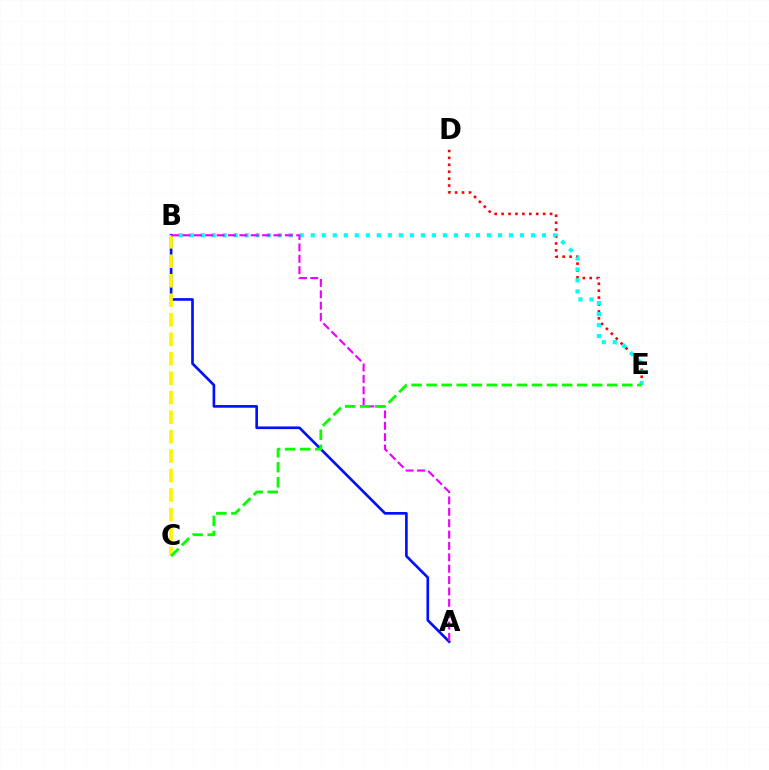{('D', 'E'): [{'color': '#ff0000', 'line_style': 'dotted', 'thickness': 1.88}], ('B', 'E'): [{'color': '#00fff6', 'line_style': 'dotted', 'thickness': 2.99}], ('A', 'B'): [{'color': '#0010ff', 'line_style': 'solid', 'thickness': 1.92}, {'color': '#ee00ff', 'line_style': 'dashed', 'thickness': 1.55}], ('B', 'C'): [{'color': '#fcf500', 'line_style': 'dashed', 'thickness': 2.65}], ('C', 'E'): [{'color': '#08ff00', 'line_style': 'dashed', 'thickness': 2.04}]}